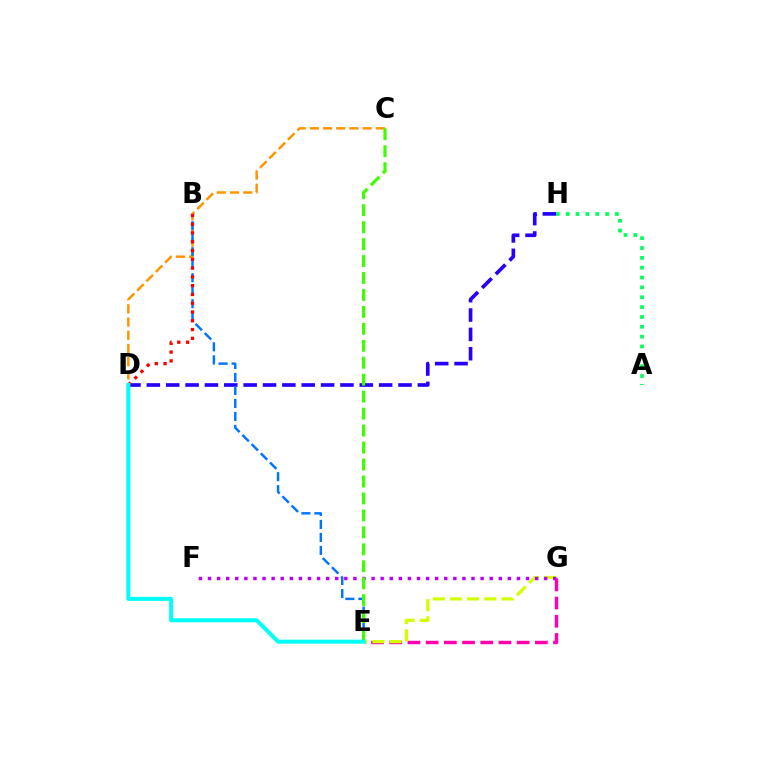{('E', 'G'): [{'color': '#ff00ac', 'line_style': 'dashed', 'thickness': 2.47}, {'color': '#d1ff00', 'line_style': 'dashed', 'thickness': 2.33}], ('C', 'D'): [{'color': '#ff9400', 'line_style': 'dashed', 'thickness': 1.79}], ('D', 'H'): [{'color': '#2500ff', 'line_style': 'dashed', 'thickness': 2.63}], ('F', 'G'): [{'color': '#b900ff', 'line_style': 'dotted', 'thickness': 2.47}], ('A', 'H'): [{'color': '#00ff5c', 'line_style': 'dotted', 'thickness': 2.68}], ('B', 'E'): [{'color': '#0074ff', 'line_style': 'dashed', 'thickness': 1.77}], ('B', 'D'): [{'color': '#ff0000', 'line_style': 'dotted', 'thickness': 2.39}], ('C', 'E'): [{'color': '#3dff00', 'line_style': 'dashed', 'thickness': 2.3}], ('D', 'E'): [{'color': '#00fff6', 'line_style': 'solid', 'thickness': 2.88}]}